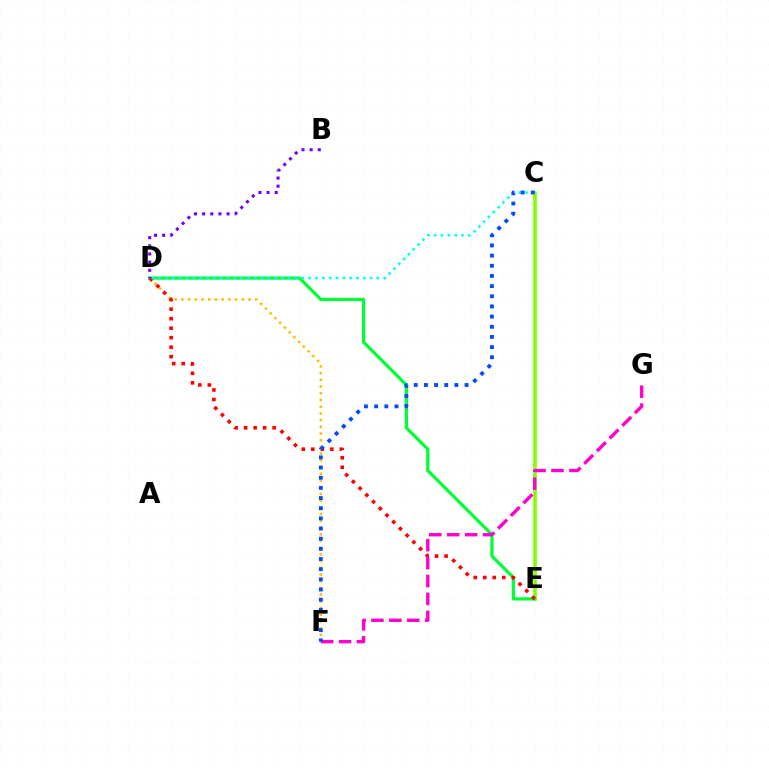{('D', 'F'): [{'color': '#ffbd00', 'line_style': 'dotted', 'thickness': 1.82}], ('C', 'E'): [{'color': '#84ff00', 'line_style': 'solid', 'thickness': 2.59}], ('D', 'E'): [{'color': '#00ff39', 'line_style': 'solid', 'thickness': 2.33}, {'color': '#ff0000', 'line_style': 'dotted', 'thickness': 2.58}], ('F', 'G'): [{'color': '#ff00cf', 'line_style': 'dashed', 'thickness': 2.44}], ('C', 'D'): [{'color': '#00fff6', 'line_style': 'dotted', 'thickness': 1.85}], ('B', 'D'): [{'color': '#7200ff', 'line_style': 'dotted', 'thickness': 2.21}], ('C', 'F'): [{'color': '#004bff', 'line_style': 'dotted', 'thickness': 2.76}]}